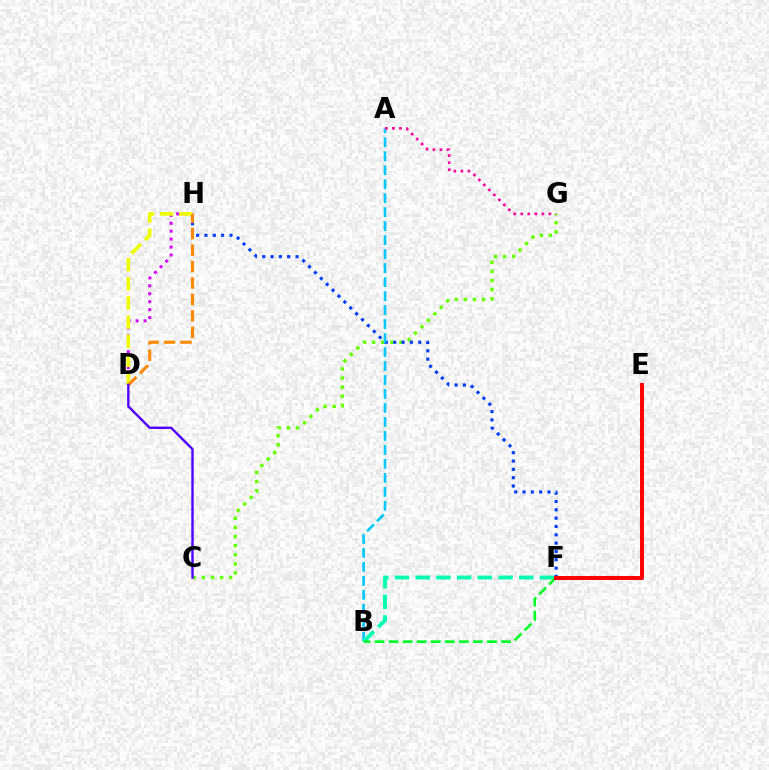{('C', 'G'): [{'color': '#66ff00', 'line_style': 'dotted', 'thickness': 2.48}], ('F', 'H'): [{'color': '#003fff', 'line_style': 'dotted', 'thickness': 2.26}], ('D', 'H'): [{'color': '#d600ff', 'line_style': 'dotted', 'thickness': 2.16}, {'color': '#eeff00', 'line_style': 'dashed', 'thickness': 2.6}, {'color': '#ff8800', 'line_style': 'dashed', 'thickness': 2.23}], ('A', 'B'): [{'color': '#00c7ff', 'line_style': 'dashed', 'thickness': 1.9}], ('B', 'F'): [{'color': '#00ffaf', 'line_style': 'dashed', 'thickness': 2.81}, {'color': '#00ff27', 'line_style': 'dashed', 'thickness': 1.91}], ('A', 'G'): [{'color': '#ff00a0', 'line_style': 'dotted', 'thickness': 1.92}], ('E', 'F'): [{'color': '#ff0000', 'line_style': 'solid', 'thickness': 2.85}], ('C', 'D'): [{'color': '#4f00ff', 'line_style': 'solid', 'thickness': 1.72}]}